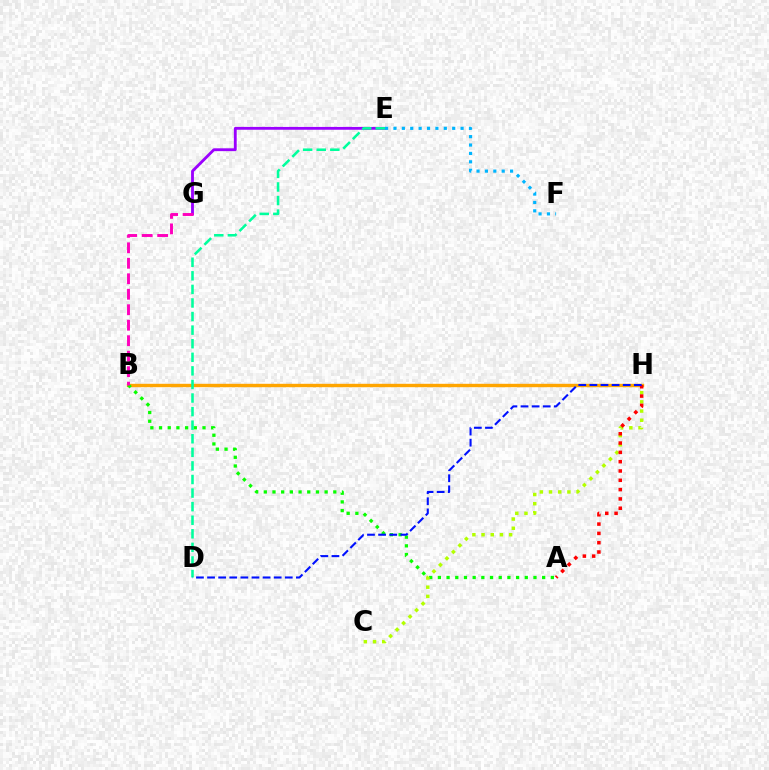{('B', 'H'): [{'color': '#ffa500', 'line_style': 'solid', 'thickness': 2.44}], ('E', 'G'): [{'color': '#9b00ff', 'line_style': 'solid', 'thickness': 2.04}], ('A', 'B'): [{'color': '#08ff00', 'line_style': 'dotted', 'thickness': 2.36}], ('C', 'H'): [{'color': '#b3ff00', 'line_style': 'dotted', 'thickness': 2.5}], ('D', 'E'): [{'color': '#00ff9d', 'line_style': 'dashed', 'thickness': 1.84}], ('A', 'H'): [{'color': '#ff0000', 'line_style': 'dotted', 'thickness': 2.53}], ('D', 'H'): [{'color': '#0010ff', 'line_style': 'dashed', 'thickness': 1.51}], ('E', 'F'): [{'color': '#00b5ff', 'line_style': 'dotted', 'thickness': 2.28}], ('B', 'G'): [{'color': '#ff00bd', 'line_style': 'dashed', 'thickness': 2.1}]}